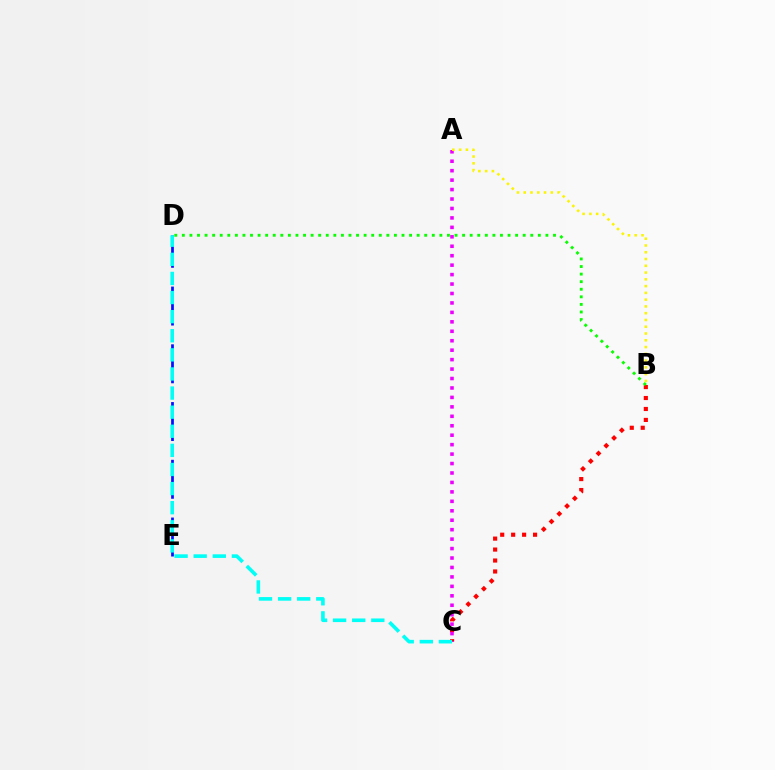{('B', 'C'): [{'color': '#ff0000', 'line_style': 'dotted', 'thickness': 2.98}], ('D', 'E'): [{'color': '#0010ff', 'line_style': 'dashed', 'thickness': 1.96}], ('B', 'D'): [{'color': '#08ff00', 'line_style': 'dotted', 'thickness': 2.06}], ('A', 'C'): [{'color': '#ee00ff', 'line_style': 'dotted', 'thickness': 2.57}], ('C', 'D'): [{'color': '#00fff6', 'line_style': 'dashed', 'thickness': 2.6}], ('A', 'B'): [{'color': '#fcf500', 'line_style': 'dotted', 'thickness': 1.84}]}